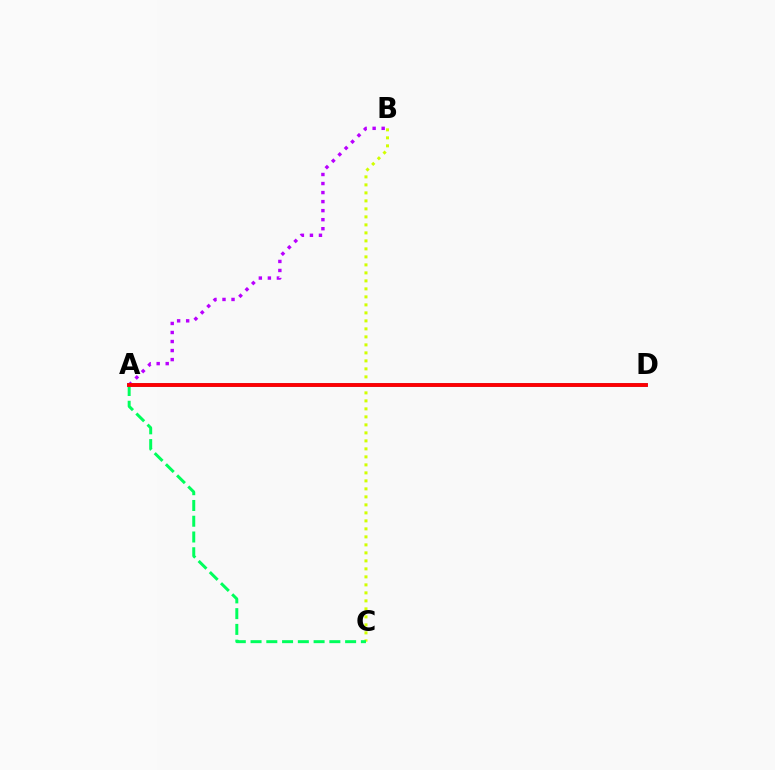{('B', 'C'): [{'color': '#d1ff00', 'line_style': 'dotted', 'thickness': 2.17}], ('A', 'C'): [{'color': '#00ff5c', 'line_style': 'dashed', 'thickness': 2.14}], ('A', 'D'): [{'color': '#0074ff', 'line_style': 'solid', 'thickness': 2.6}, {'color': '#ff0000', 'line_style': 'solid', 'thickness': 2.76}], ('A', 'B'): [{'color': '#b900ff', 'line_style': 'dotted', 'thickness': 2.45}]}